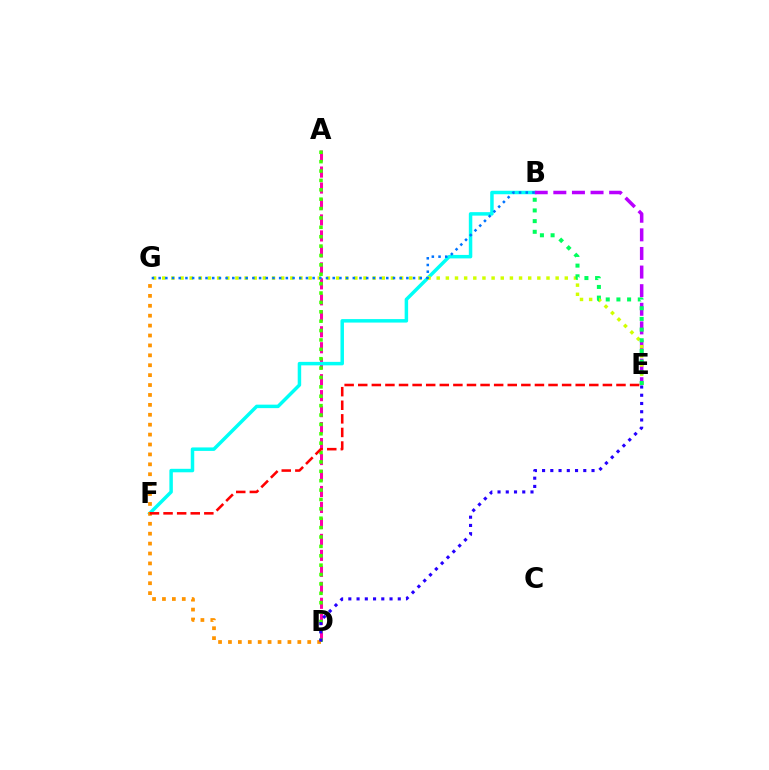{('A', 'D'): [{'color': '#ff00ac', 'line_style': 'dashed', 'thickness': 2.17}, {'color': '#3dff00', 'line_style': 'dotted', 'thickness': 2.55}], ('B', 'F'): [{'color': '#00fff6', 'line_style': 'solid', 'thickness': 2.51}], ('B', 'E'): [{'color': '#b900ff', 'line_style': 'dashed', 'thickness': 2.53}, {'color': '#00ff5c', 'line_style': 'dotted', 'thickness': 2.9}], ('E', 'G'): [{'color': '#d1ff00', 'line_style': 'dotted', 'thickness': 2.49}], ('D', 'G'): [{'color': '#ff9400', 'line_style': 'dotted', 'thickness': 2.69}], ('E', 'F'): [{'color': '#ff0000', 'line_style': 'dashed', 'thickness': 1.85}], ('B', 'G'): [{'color': '#0074ff', 'line_style': 'dotted', 'thickness': 1.82}], ('D', 'E'): [{'color': '#2500ff', 'line_style': 'dotted', 'thickness': 2.24}]}